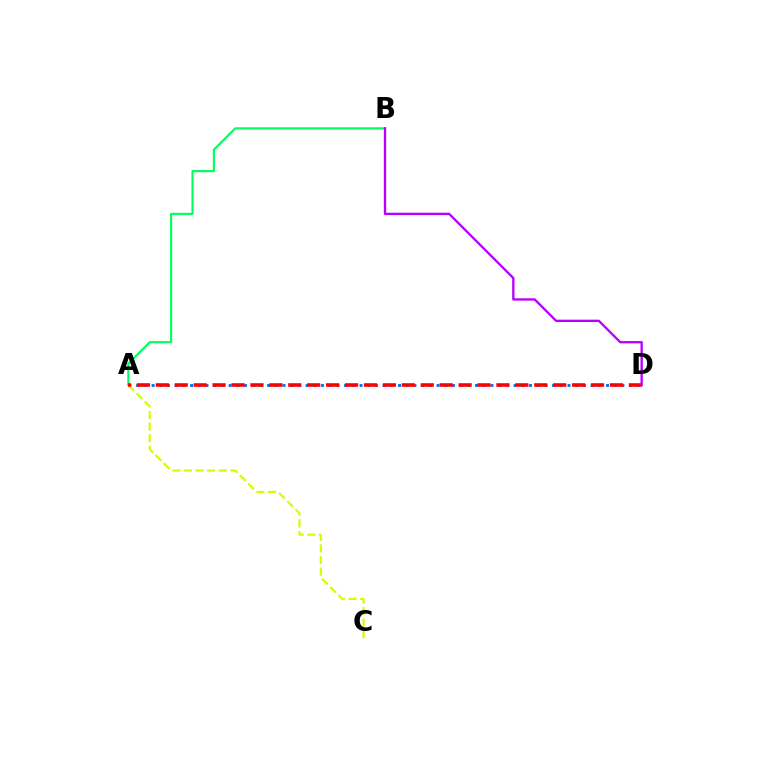{('A', 'D'): [{'color': '#0074ff', 'line_style': 'dotted', 'thickness': 2.09}, {'color': '#ff0000', 'line_style': 'dashed', 'thickness': 2.57}], ('A', 'C'): [{'color': '#d1ff00', 'line_style': 'dashed', 'thickness': 1.58}], ('A', 'B'): [{'color': '#00ff5c', 'line_style': 'solid', 'thickness': 1.54}], ('B', 'D'): [{'color': '#b900ff', 'line_style': 'solid', 'thickness': 1.68}]}